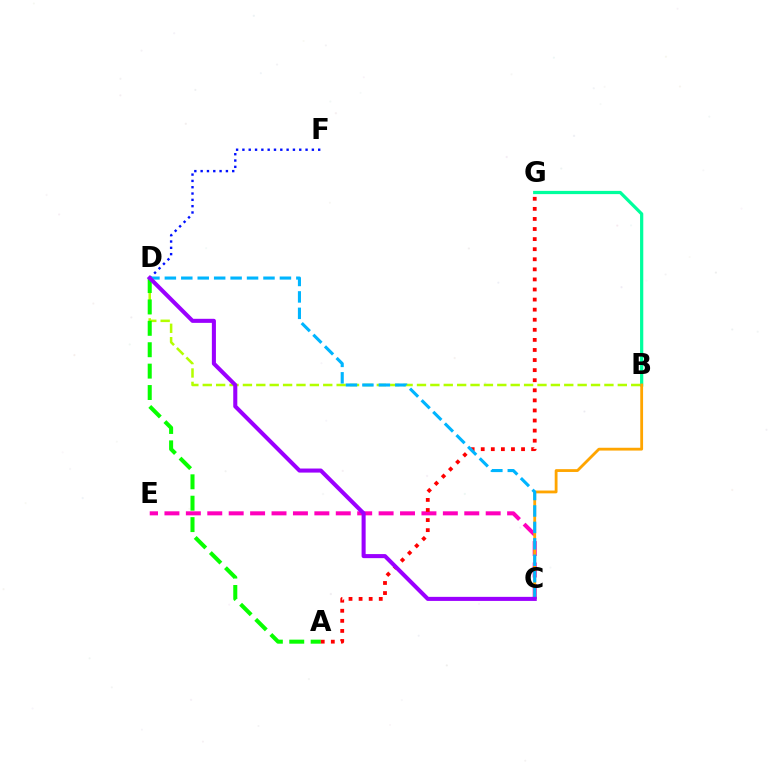{('D', 'F'): [{'color': '#0010ff', 'line_style': 'dotted', 'thickness': 1.72}], ('B', 'D'): [{'color': '#b3ff00', 'line_style': 'dashed', 'thickness': 1.82}], ('A', 'D'): [{'color': '#08ff00', 'line_style': 'dashed', 'thickness': 2.91}], ('B', 'G'): [{'color': '#00ff9d', 'line_style': 'solid', 'thickness': 2.33}], ('C', 'E'): [{'color': '#ff00bd', 'line_style': 'dashed', 'thickness': 2.91}], ('A', 'G'): [{'color': '#ff0000', 'line_style': 'dotted', 'thickness': 2.74}], ('B', 'C'): [{'color': '#ffa500', 'line_style': 'solid', 'thickness': 2.03}], ('C', 'D'): [{'color': '#00b5ff', 'line_style': 'dashed', 'thickness': 2.23}, {'color': '#9b00ff', 'line_style': 'solid', 'thickness': 2.92}]}